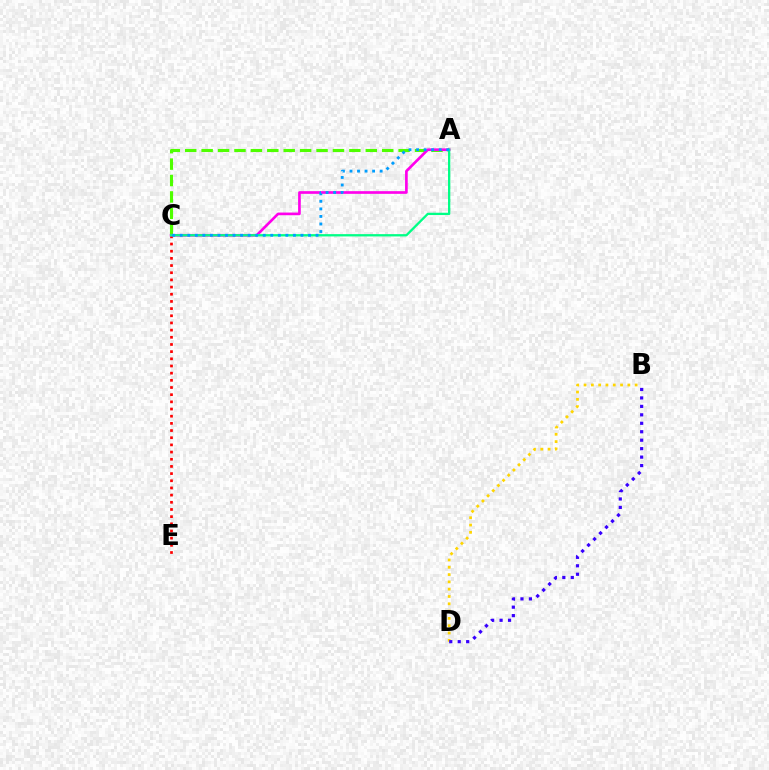{('B', 'D'): [{'color': '#ffd500', 'line_style': 'dotted', 'thickness': 1.98}, {'color': '#3700ff', 'line_style': 'dotted', 'thickness': 2.3}], ('A', 'C'): [{'color': '#4fff00', 'line_style': 'dashed', 'thickness': 2.23}, {'color': '#ff00ed', 'line_style': 'solid', 'thickness': 1.92}, {'color': '#00ff86', 'line_style': 'solid', 'thickness': 1.66}, {'color': '#009eff', 'line_style': 'dotted', 'thickness': 2.05}], ('C', 'E'): [{'color': '#ff0000', 'line_style': 'dotted', 'thickness': 1.95}]}